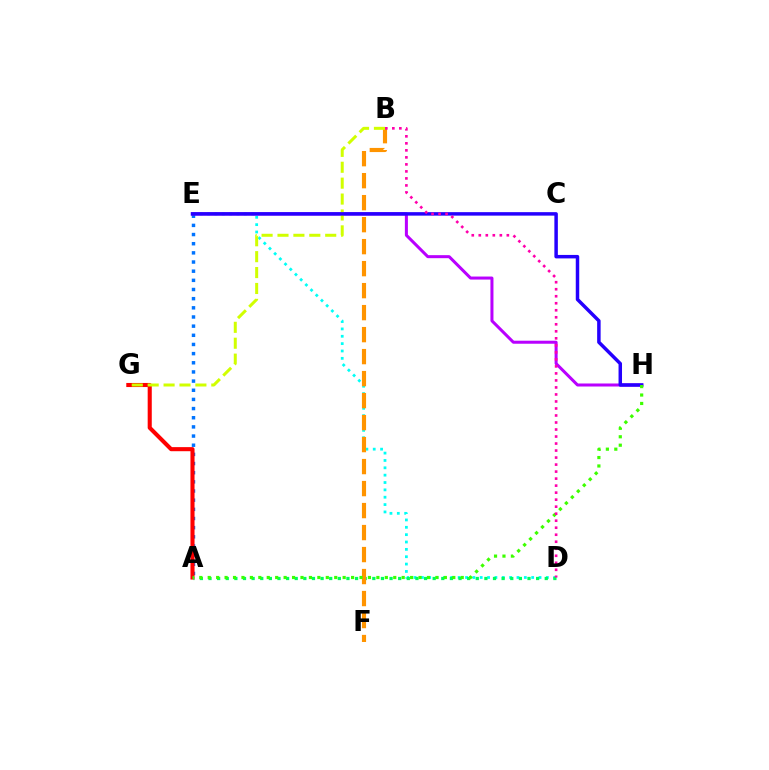{('D', 'E'): [{'color': '#00fff6', 'line_style': 'dotted', 'thickness': 2.0}], ('A', 'E'): [{'color': '#0074ff', 'line_style': 'dotted', 'thickness': 2.49}], ('A', 'G'): [{'color': '#ff0000', 'line_style': 'solid', 'thickness': 2.94}], ('A', 'D'): [{'color': '#00ff5c', 'line_style': 'dotted', 'thickness': 2.34}], ('E', 'H'): [{'color': '#b900ff', 'line_style': 'solid', 'thickness': 2.18}, {'color': '#2500ff', 'line_style': 'solid', 'thickness': 2.5}], ('B', 'F'): [{'color': '#ff9400', 'line_style': 'dashed', 'thickness': 2.99}], ('B', 'G'): [{'color': '#d1ff00', 'line_style': 'dashed', 'thickness': 2.16}], ('A', 'H'): [{'color': '#3dff00', 'line_style': 'dotted', 'thickness': 2.29}], ('B', 'D'): [{'color': '#ff00ac', 'line_style': 'dotted', 'thickness': 1.91}]}